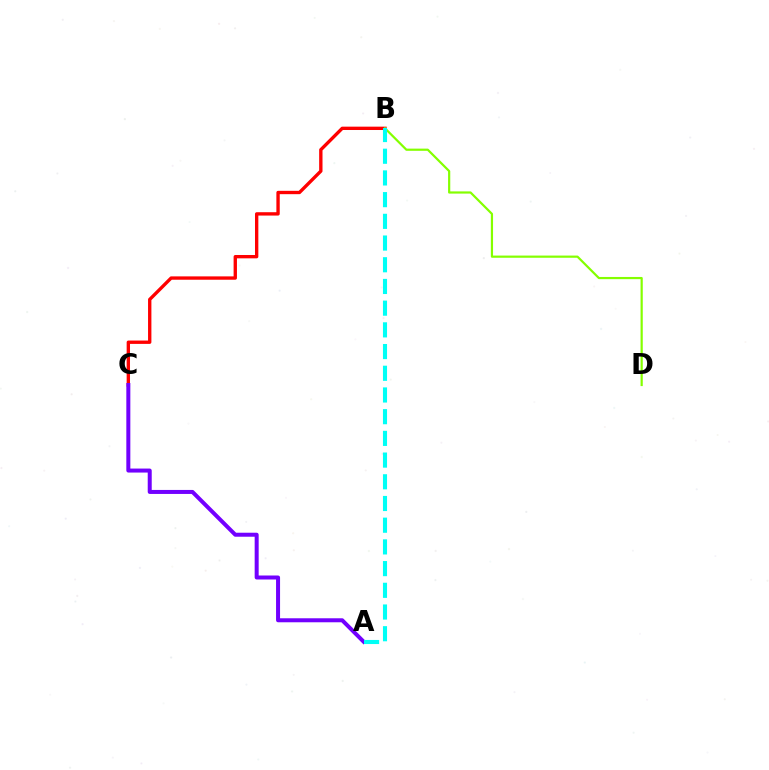{('B', 'C'): [{'color': '#ff0000', 'line_style': 'solid', 'thickness': 2.41}], ('A', 'C'): [{'color': '#7200ff', 'line_style': 'solid', 'thickness': 2.88}], ('B', 'D'): [{'color': '#84ff00', 'line_style': 'solid', 'thickness': 1.58}], ('A', 'B'): [{'color': '#00fff6', 'line_style': 'dashed', 'thickness': 2.95}]}